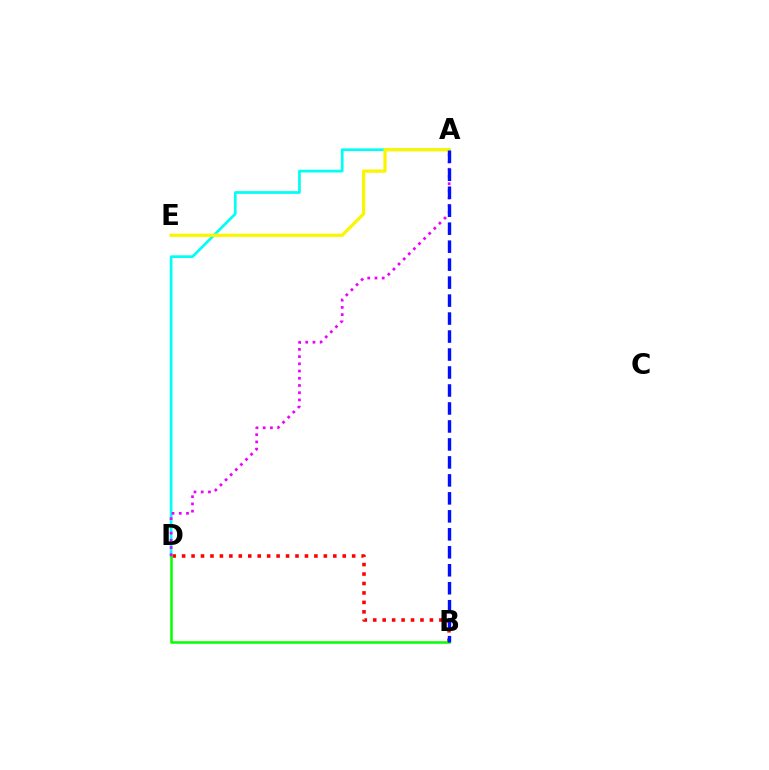{('B', 'D'): [{'color': '#ff0000', 'line_style': 'dotted', 'thickness': 2.57}, {'color': '#08ff00', 'line_style': 'solid', 'thickness': 1.83}], ('A', 'D'): [{'color': '#00fff6', 'line_style': 'solid', 'thickness': 1.96}, {'color': '#ee00ff', 'line_style': 'dotted', 'thickness': 1.96}], ('A', 'E'): [{'color': '#fcf500', 'line_style': 'solid', 'thickness': 2.33}], ('A', 'B'): [{'color': '#0010ff', 'line_style': 'dashed', 'thickness': 2.44}]}